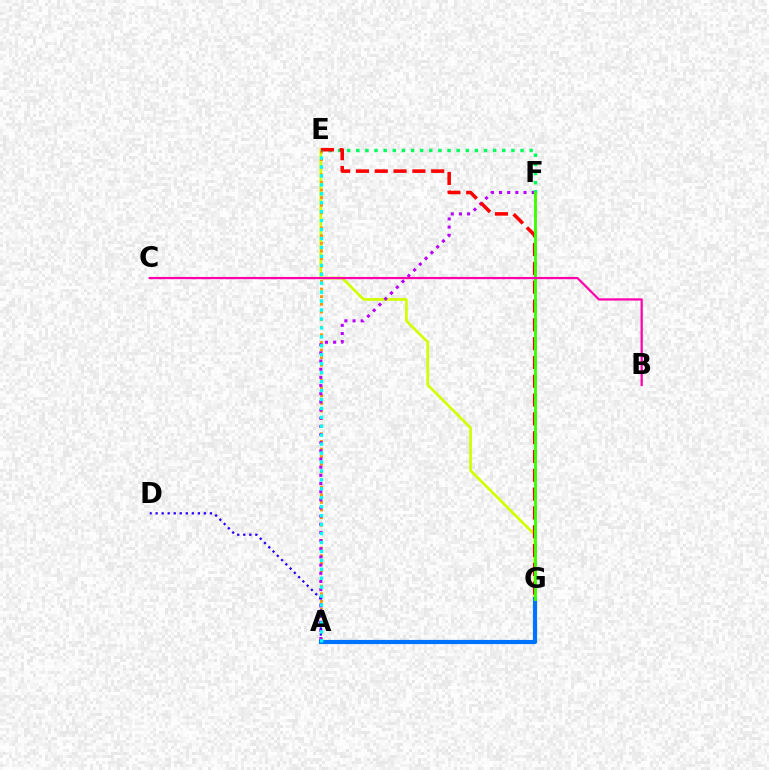{('E', 'G'): [{'color': '#d1ff00', 'line_style': 'solid', 'thickness': 1.94}, {'color': '#ff0000', 'line_style': 'dashed', 'thickness': 2.56}], ('A', 'G'): [{'color': '#0074ff', 'line_style': 'solid', 'thickness': 3.0}], ('A', 'E'): [{'color': '#ff9400', 'line_style': 'dotted', 'thickness': 2.07}, {'color': '#00fff6', 'line_style': 'dotted', 'thickness': 2.43}], ('A', 'F'): [{'color': '#b900ff', 'line_style': 'dotted', 'thickness': 2.22}], ('E', 'F'): [{'color': '#00ff5c', 'line_style': 'dotted', 'thickness': 2.48}], ('F', 'G'): [{'color': '#3dff00', 'line_style': 'solid', 'thickness': 2.07}], ('A', 'D'): [{'color': '#2500ff', 'line_style': 'dotted', 'thickness': 1.64}], ('B', 'C'): [{'color': '#ff00ac', 'line_style': 'solid', 'thickness': 1.61}]}